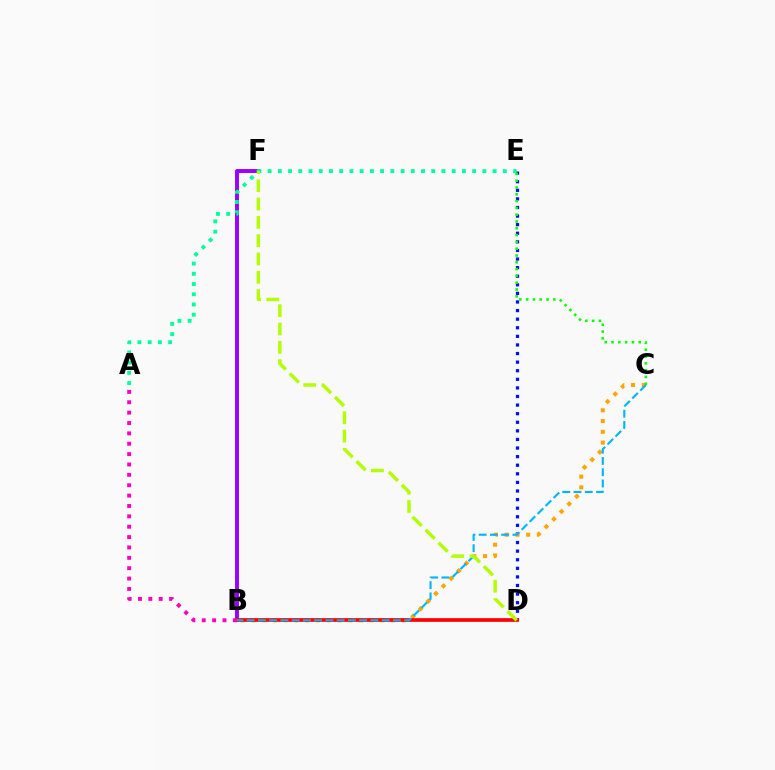{('D', 'E'): [{'color': '#0010ff', 'line_style': 'dotted', 'thickness': 2.33}], ('B', 'C'): [{'color': '#ffa500', 'line_style': 'dotted', 'thickness': 2.92}, {'color': '#00b5ff', 'line_style': 'dashed', 'thickness': 1.53}], ('B', 'F'): [{'color': '#9b00ff', 'line_style': 'solid', 'thickness': 2.82}], ('B', 'D'): [{'color': '#ff0000', 'line_style': 'solid', 'thickness': 2.65}], ('C', 'E'): [{'color': '#08ff00', 'line_style': 'dotted', 'thickness': 1.85}], ('A', 'E'): [{'color': '#00ff9d', 'line_style': 'dotted', 'thickness': 2.78}], ('D', 'F'): [{'color': '#b3ff00', 'line_style': 'dashed', 'thickness': 2.49}], ('A', 'B'): [{'color': '#ff00bd', 'line_style': 'dotted', 'thickness': 2.82}]}